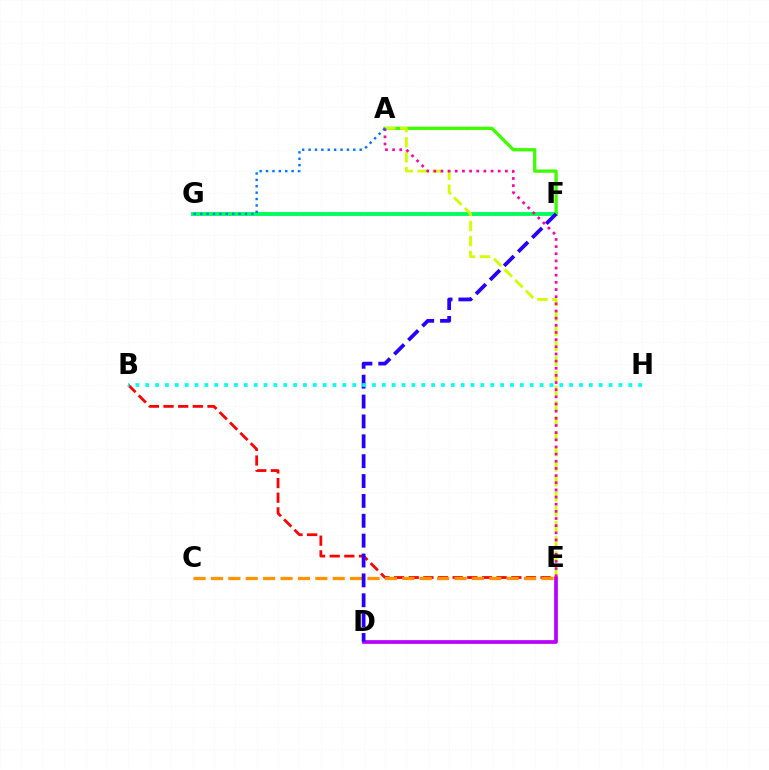{('D', 'E'): [{'color': '#b900ff', 'line_style': 'solid', 'thickness': 2.67}], ('F', 'G'): [{'color': '#00ff5c', 'line_style': 'solid', 'thickness': 2.78}], ('A', 'F'): [{'color': '#3dff00', 'line_style': 'solid', 'thickness': 2.37}], ('B', 'E'): [{'color': '#ff0000', 'line_style': 'dashed', 'thickness': 1.99}], ('C', 'E'): [{'color': '#ff9400', 'line_style': 'dashed', 'thickness': 2.36}], ('A', 'E'): [{'color': '#d1ff00', 'line_style': 'dashed', 'thickness': 2.04}, {'color': '#ff00ac', 'line_style': 'dotted', 'thickness': 1.94}], ('D', 'F'): [{'color': '#2500ff', 'line_style': 'dashed', 'thickness': 2.7}], ('B', 'H'): [{'color': '#00fff6', 'line_style': 'dotted', 'thickness': 2.68}], ('A', 'G'): [{'color': '#0074ff', 'line_style': 'dotted', 'thickness': 1.74}]}